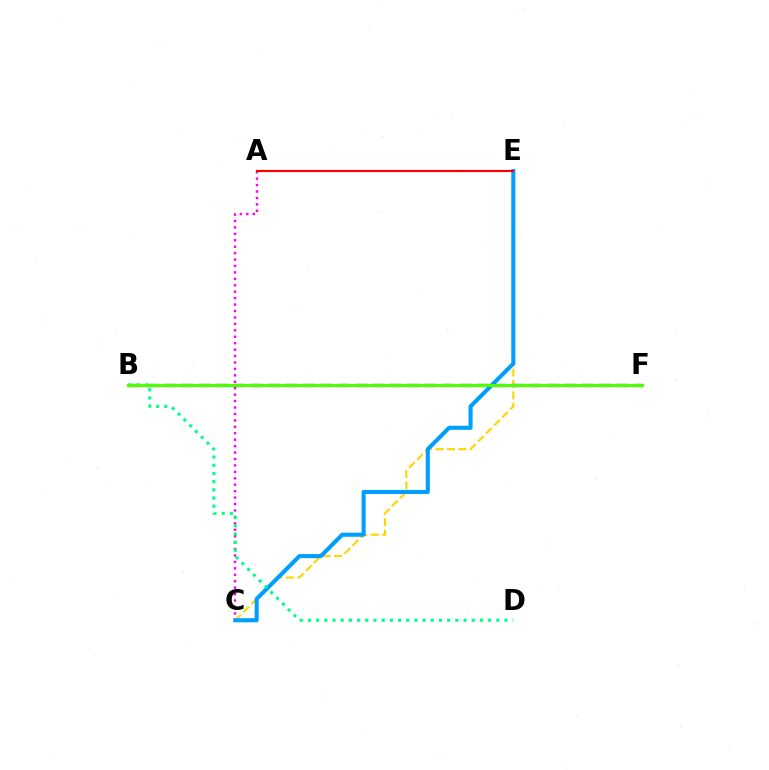{('C', 'E'): [{'color': '#ffd500', 'line_style': 'dashed', 'thickness': 1.55}, {'color': '#009eff', 'line_style': 'solid', 'thickness': 2.94}], ('A', 'C'): [{'color': '#ff00ed', 'line_style': 'dotted', 'thickness': 1.75}], ('B', 'D'): [{'color': '#00ff86', 'line_style': 'dotted', 'thickness': 2.23}], ('B', 'F'): [{'color': '#3700ff', 'line_style': 'dashed', 'thickness': 2.37}, {'color': '#4fff00', 'line_style': 'solid', 'thickness': 2.26}], ('A', 'E'): [{'color': '#ff0000', 'line_style': 'solid', 'thickness': 1.56}]}